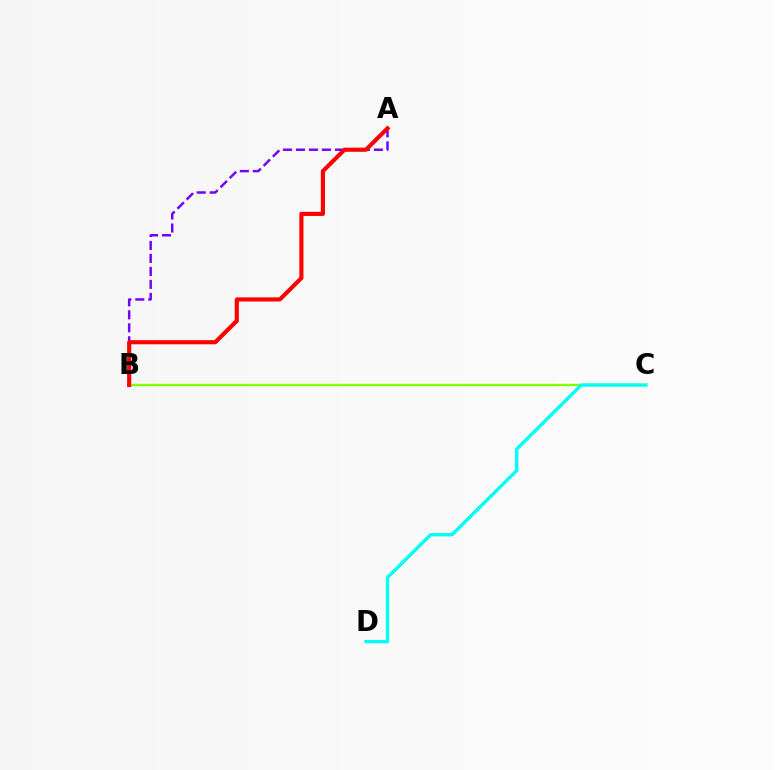{('B', 'C'): [{'color': '#84ff00', 'line_style': 'solid', 'thickness': 1.68}], ('C', 'D'): [{'color': '#00fff6', 'line_style': 'solid', 'thickness': 2.4}], ('A', 'B'): [{'color': '#7200ff', 'line_style': 'dashed', 'thickness': 1.76}, {'color': '#ff0000', 'line_style': 'solid', 'thickness': 2.97}]}